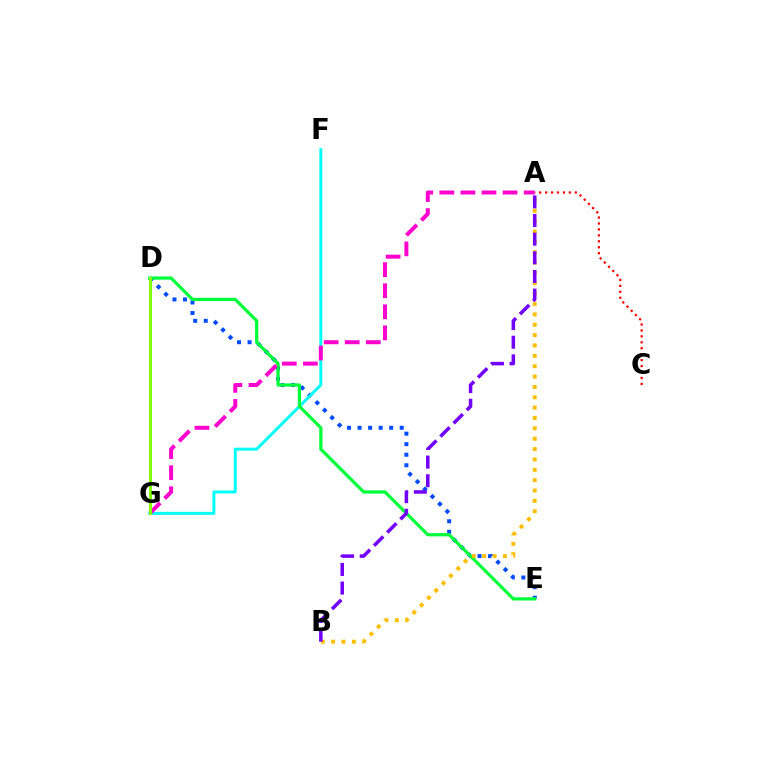{('D', 'E'): [{'color': '#004bff', 'line_style': 'dotted', 'thickness': 2.86}, {'color': '#00ff39', 'line_style': 'solid', 'thickness': 2.32}], ('F', 'G'): [{'color': '#00fff6', 'line_style': 'solid', 'thickness': 2.13}], ('A', 'C'): [{'color': '#ff0000', 'line_style': 'dotted', 'thickness': 1.61}], ('A', 'G'): [{'color': '#ff00cf', 'line_style': 'dashed', 'thickness': 2.86}], ('A', 'B'): [{'color': '#ffbd00', 'line_style': 'dotted', 'thickness': 2.81}, {'color': '#7200ff', 'line_style': 'dashed', 'thickness': 2.53}], ('D', 'G'): [{'color': '#84ff00', 'line_style': 'solid', 'thickness': 2.15}]}